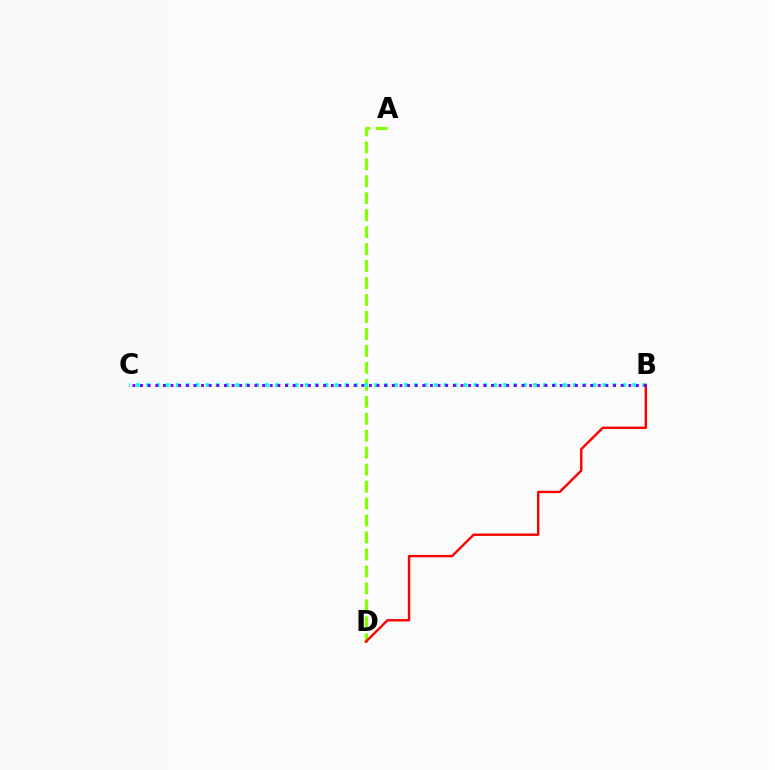{('A', 'D'): [{'color': '#84ff00', 'line_style': 'dashed', 'thickness': 2.3}], ('B', 'C'): [{'color': '#00fff6', 'line_style': 'dotted', 'thickness': 2.7}, {'color': '#7200ff', 'line_style': 'dotted', 'thickness': 2.07}], ('B', 'D'): [{'color': '#ff0000', 'line_style': 'solid', 'thickness': 1.72}]}